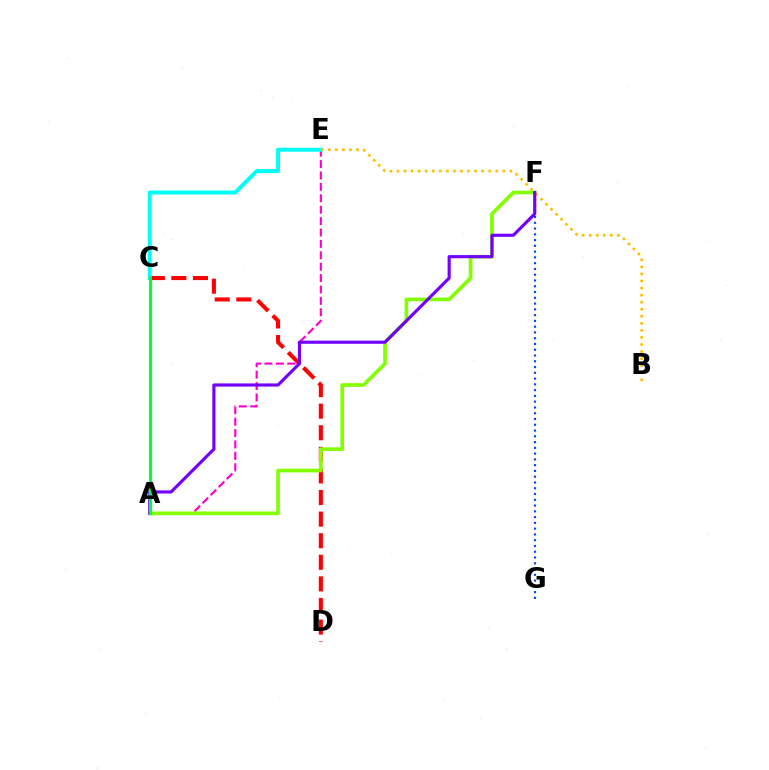{('F', 'G'): [{'color': '#004bff', 'line_style': 'dotted', 'thickness': 1.57}], ('A', 'E'): [{'color': '#ff00cf', 'line_style': 'dashed', 'thickness': 1.55}], ('C', 'D'): [{'color': '#ff0000', 'line_style': 'dashed', 'thickness': 2.93}], ('A', 'F'): [{'color': '#84ff00', 'line_style': 'solid', 'thickness': 2.66}, {'color': '#7200ff', 'line_style': 'solid', 'thickness': 2.26}], ('C', 'E'): [{'color': '#00fff6', 'line_style': 'solid', 'thickness': 2.85}], ('B', 'E'): [{'color': '#ffbd00', 'line_style': 'dotted', 'thickness': 1.92}], ('A', 'C'): [{'color': '#00ff39', 'line_style': 'solid', 'thickness': 2.26}]}